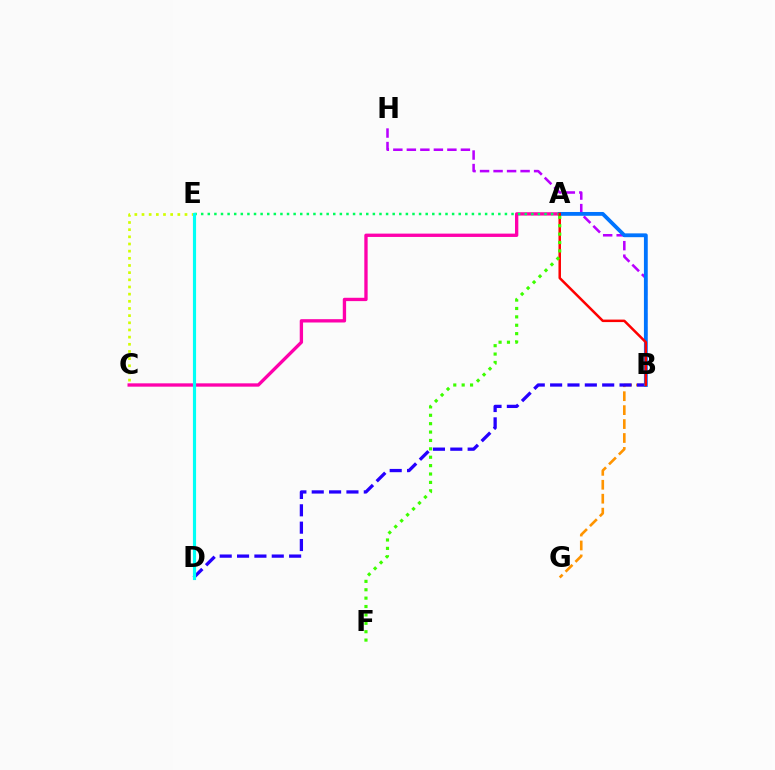{('A', 'C'): [{'color': '#ff00ac', 'line_style': 'solid', 'thickness': 2.39}], ('B', 'G'): [{'color': '#ff9400', 'line_style': 'dashed', 'thickness': 1.89}], ('B', 'D'): [{'color': '#2500ff', 'line_style': 'dashed', 'thickness': 2.36}], ('B', 'H'): [{'color': '#b900ff', 'line_style': 'dashed', 'thickness': 1.84}], ('A', 'B'): [{'color': '#0074ff', 'line_style': 'solid', 'thickness': 2.75}, {'color': '#ff0000', 'line_style': 'solid', 'thickness': 1.8}], ('A', 'E'): [{'color': '#00ff5c', 'line_style': 'dotted', 'thickness': 1.79}], ('C', 'E'): [{'color': '#d1ff00', 'line_style': 'dotted', 'thickness': 1.95}], ('D', 'E'): [{'color': '#00fff6', 'line_style': 'solid', 'thickness': 2.27}], ('A', 'F'): [{'color': '#3dff00', 'line_style': 'dotted', 'thickness': 2.28}]}